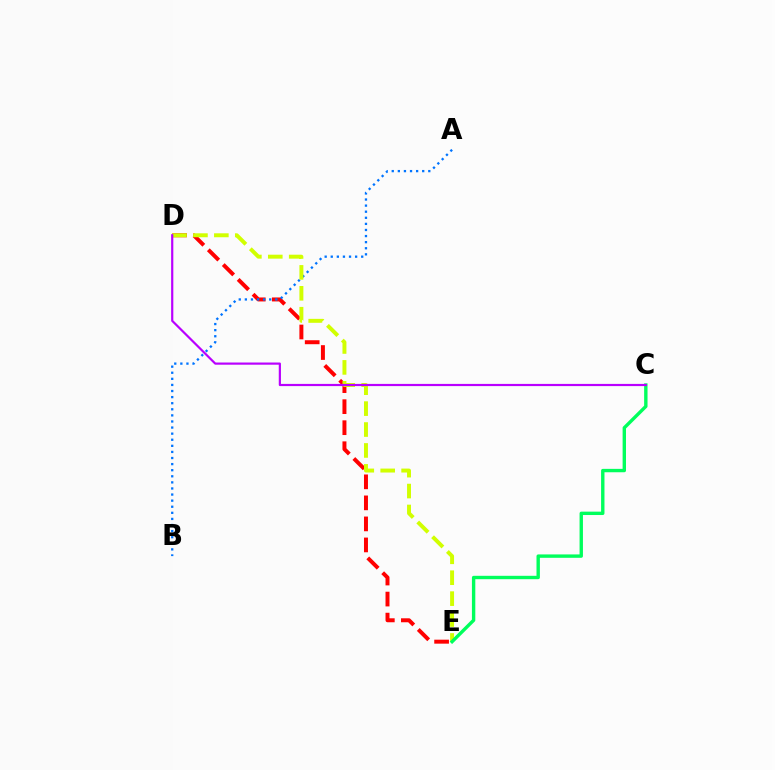{('D', 'E'): [{'color': '#ff0000', 'line_style': 'dashed', 'thickness': 2.86}, {'color': '#d1ff00', 'line_style': 'dashed', 'thickness': 2.84}], ('A', 'B'): [{'color': '#0074ff', 'line_style': 'dotted', 'thickness': 1.65}], ('C', 'E'): [{'color': '#00ff5c', 'line_style': 'solid', 'thickness': 2.44}], ('C', 'D'): [{'color': '#b900ff', 'line_style': 'solid', 'thickness': 1.58}]}